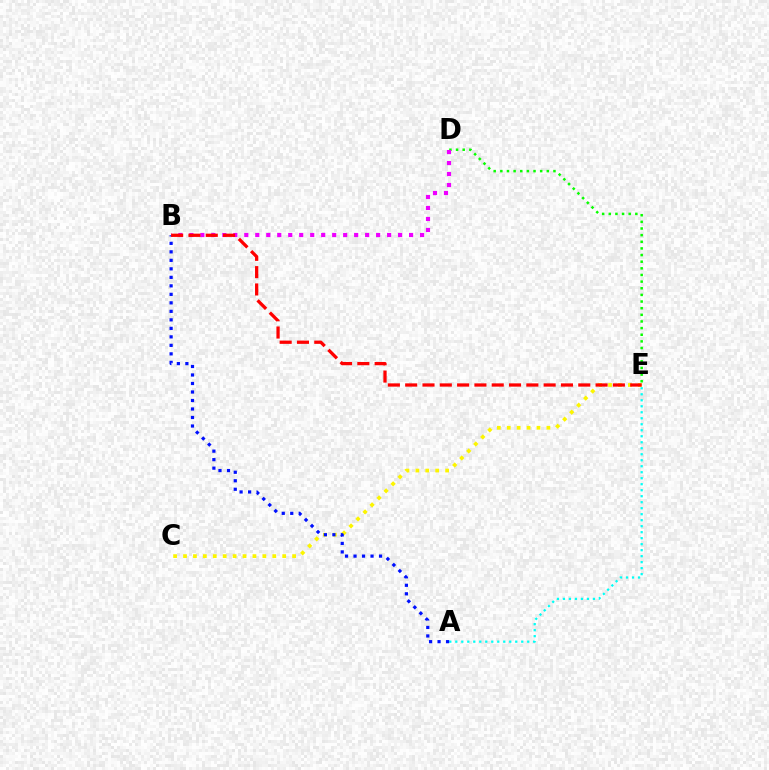{('C', 'E'): [{'color': '#fcf500', 'line_style': 'dotted', 'thickness': 2.69}], ('D', 'E'): [{'color': '#08ff00', 'line_style': 'dotted', 'thickness': 1.8}], ('A', 'E'): [{'color': '#00fff6', 'line_style': 'dotted', 'thickness': 1.63}], ('B', 'D'): [{'color': '#ee00ff', 'line_style': 'dotted', 'thickness': 2.98}], ('A', 'B'): [{'color': '#0010ff', 'line_style': 'dotted', 'thickness': 2.31}], ('B', 'E'): [{'color': '#ff0000', 'line_style': 'dashed', 'thickness': 2.35}]}